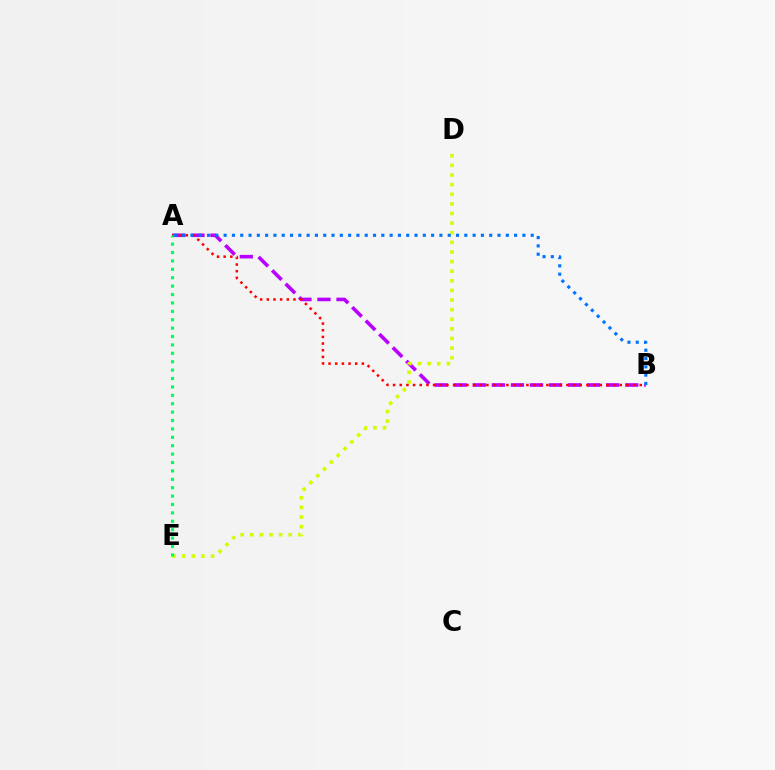{('A', 'B'): [{'color': '#b900ff', 'line_style': 'dashed', 'thickness': 2.59}, {'color': '#ff0000', 'line_style': 'dotted', 'thickness': 1.81}, {'color': '#0074ff', 'line_style': 'dotted', 'thickness': 2.25}], ('D', 'E'): [{'color': '#d1ff00', 'line_style': 'dotted', 'thickness': 2.61}], ('A', 'E'): [{'color': '#00ff5c', 'line_style': 'dotted', 'thickness': 2.28}]}